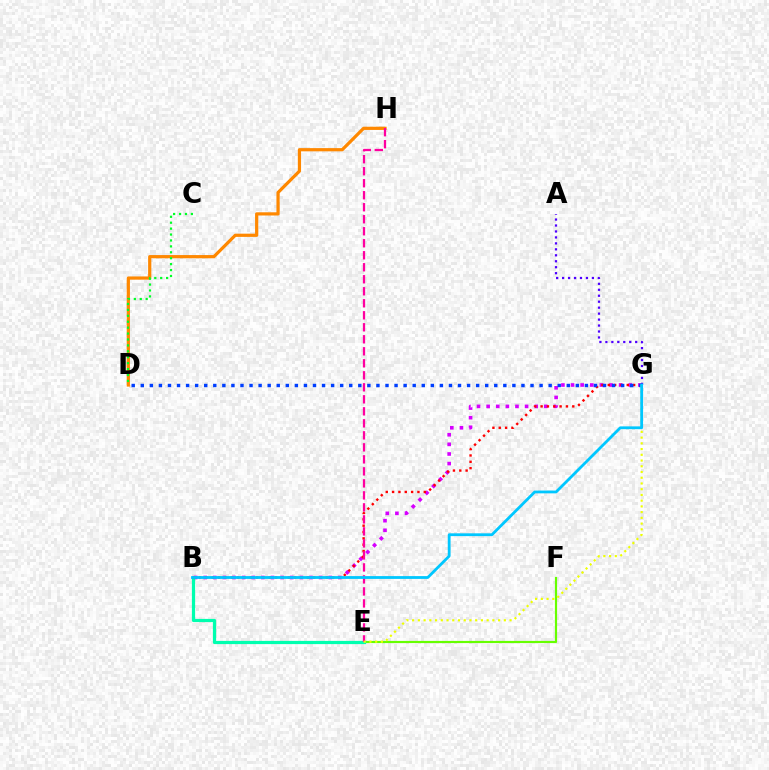{('B', 'G'): [{'color': '#d600ff', 'line_style': 'dotted', 'thickness': 2.61}, {'color': '#ff0000', 'line_style': 'dotted', 'thickness': 1.72}, {'color': '#00c7ff', 'line_style': 'solid', 'thickness': 2.02}], ('D', 'H'): [{'color': '#ff8800', 'line_style': 'solid', 'thickness': 2.31}], ('E', 'F'): [{'color': '#66ff00', 'line_style': 'solid', 'thickness': 1.57}], ('B', 'E'): [{'color': '#00ffaf', 'line_style': 'solid', 'thickness': 2.31}], ('C', 'D'): [{'color': '#00ff27', 'line_style': 'dotted', 'thickness': 1.61}], ('A', 'G'): [{'color': '#4f00ff', 'line_style': 'dotted', 'thickness': 1.62}], ('E', 'H'): [{'color': '#ff00a0', 'line_style': 'dashed', 'thickness': 1.63}], ('D', 'G'): [{'color': '#003fff', 'line_style': 'dotted', 'thickness': 2.46}], ('E', 'G'): [{'color': '#eeff00', 'line_style': 'dotted', 'thickness': 1.56}]}